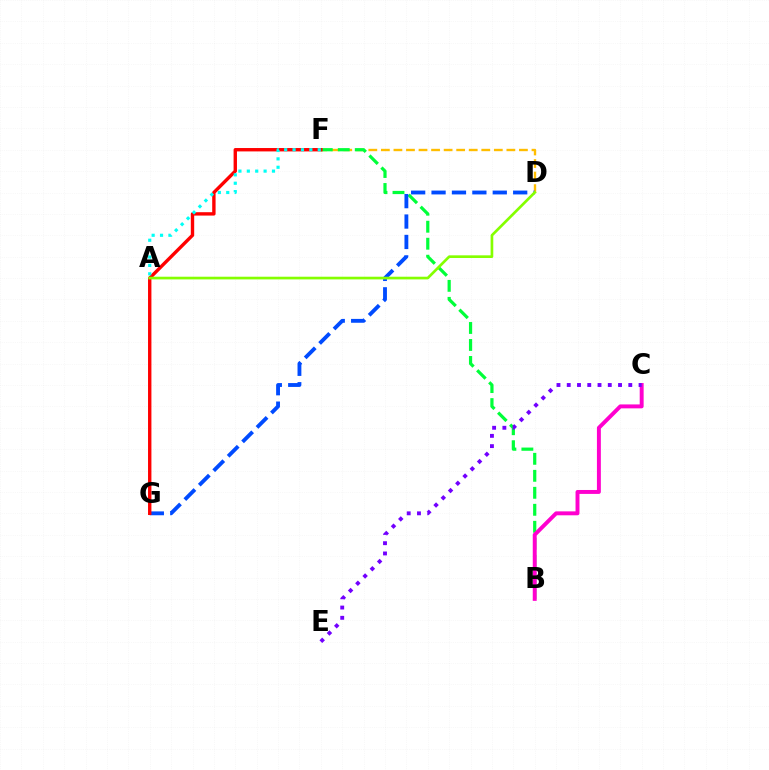{('D', 'F'): [{'color': '#ffbd00', 'line_style': 'dashed', 'thickness': 1.7}], ('B', 'F'): [{'color': '#00ff39', 'line_style': 'dashed', 'thickness': 2.31}], ('B', 'C'): [{'color': '#ff00cf', 'line_style': 'solid', 'thickness': 2.83}], ('D', 'G'): [{'color': '#004bff', 'line_style': 'dashed', 'thickness': 2.77}], ('F', 'G'): [{'color': '#ff0000', 'line_style': 'solid', 'thickness': 2.44}], ('A', 'F'): [{'color': '#00fff6', 'line_style': 'dotted', 'thickness': 2.28}], ('C', 'E'): [{'color': '#7200ff', 'line_style': 'dotted', 'thickness': 2.79}], ('A', 'D'): [{'color': '#84ff00', 'line_style': 'solid', 'thickness': 1.93}]}